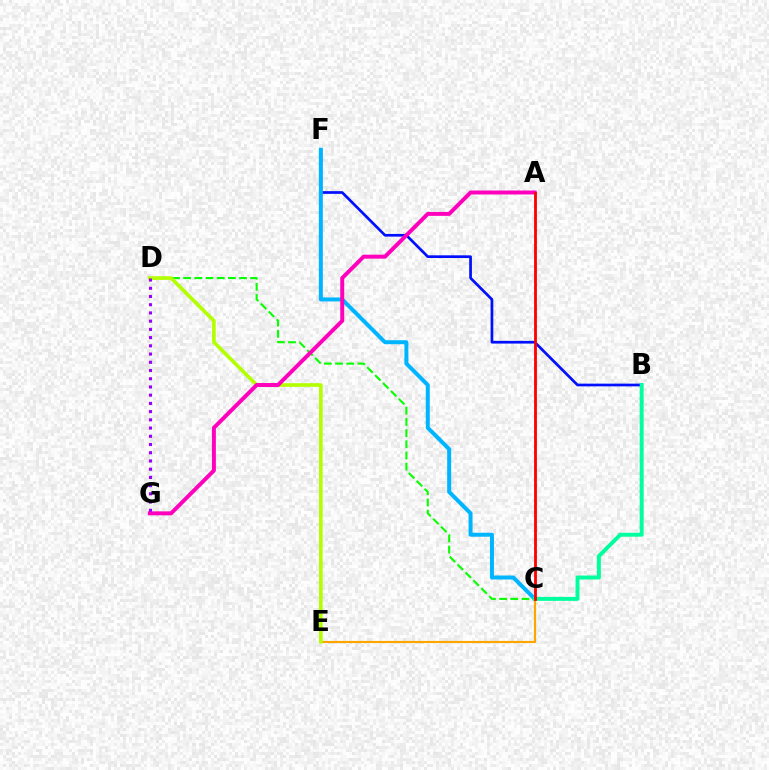{('B', 'F'): [{'color': '#0010ff', 'line_style': 'solid', 'thickness': 1.95}], ('C', 'F'): [{'color': '#00b5ff', 'line_style': 'solid', 'thickness': 2.88}], ('C', 'E'): [{'color': '#ffa500', 'line_style': 'solid', 'thickness': 1.54}], ('C', 'D'): [{'color': '#08ff00', 'line_style': 'dashed', 'thickness': 1.52}], ('D', 'E'): [{'color': '#b3ff00', 'line_style': 'solid', 'thickness': 2.61}], ('B', 'C'): [{'color': '#00ff9d', 'line_style': 'solid', 'thickness': 2.84}], ('A', 'G'): [{'color': '#ff00bd', 'line_style': 'solid', 'thickness': 2.85}], ('D', 'G'): [{'color': '#9b00ff', 'line_style': 'dotted', 'thickness': 2.23}], ('A', 'C'): [{'color': '#ff0000', 'line_style': 'solid', 'thickness': 2.03}]}